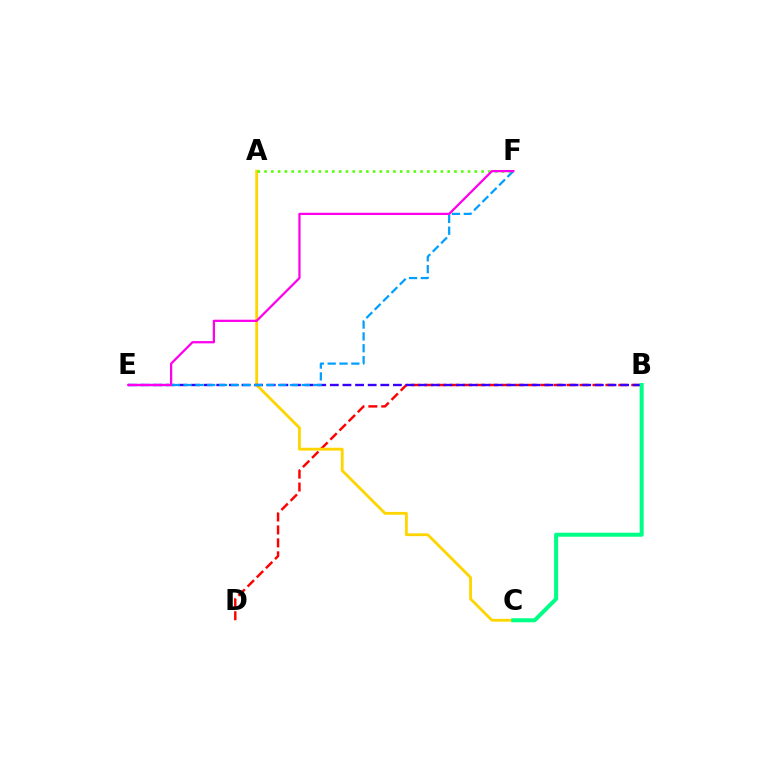{('B', 'D'): [{'color': '#ff0000', 'line_style': 'dashed', 'thickness': 1.76}], ('A', 'C'): [{'color': '#ffd500', 'line_style': 'solid', 'thickness': 2.03}], ('B', 'E'): [{'color': '#3700ff', 'line_style': 'dashed', 'thickness': 1.71}], ('E', 'F'): [{'color': '#009eff', 'line_style': 'dashed', 'thickness': 1.61}, {'color': '#ff00ed', 'line_style': 'solid', 'thickness': 1.62}], ('A', 'F'): [{'color': '#4fff00', 'line_style': 'dotted', 'thickness': 1.84}], ('B', 'C'): [{'color': '#00ff86', 'line_style': 'solid', 'thickness': 2.9}]}